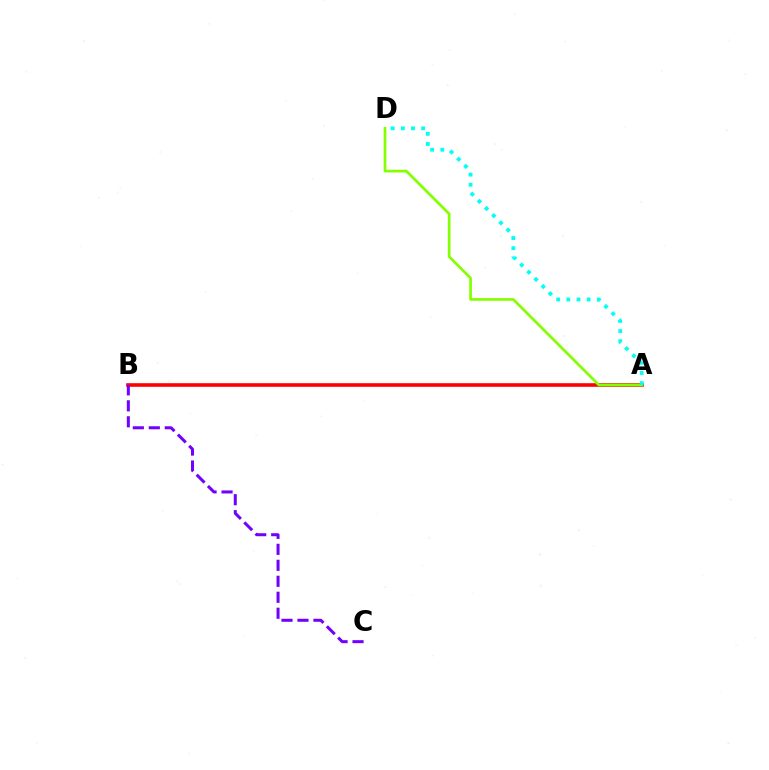{('A', 'B'): [{'color': '#ff0000', 'line_style': 'solid', 'thickness': 2.59}], ('B', 'C'): [{'color': '#7200ff', 'line_style': 'dashed', 'thickness': 2.17}], ('A', 'D'): [{'color': '#84ff00', 'line_style': 'solid', 'thickness': 1.94}, {'color': '#00fff6', 'line_style': 'dotted', 'thickness': 2.76}]}